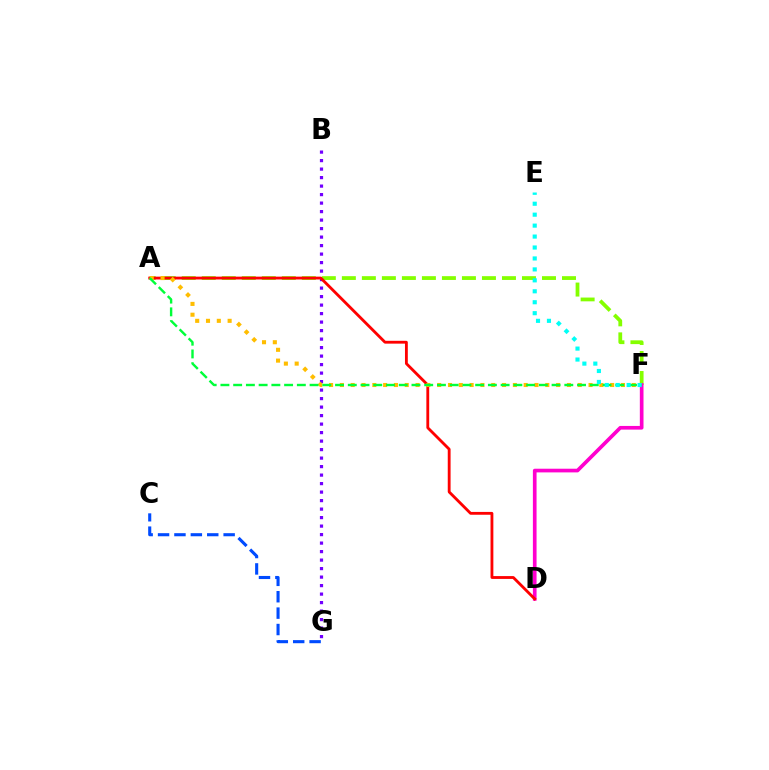{('A', 'F'): [{'color': '#84ff00', 'line_style': 'dashed', 'thickness': 2.72}, {'color': '#ffbd00', 'line_style': 'dotted', 'thickness': 2.94}, {'color': '#00ff39', 'line_style': 'dashed', 'thickness': 1.73}], ('D', 'F'): [{'color': '#ff00cf', 'line_style': 'solid', 'thickness': 2.65}], ('B', 'G'): [{'color': '#7200ff', 'line_style': 'dotted', 'thickness': 2.31}], ('A', 'D'): [{'color': '#ff0000', 'line_style': 'solid', 'thickness': 2.04}], ('E', 'F'): [{'color': '#00fff6', 'line_style': 'dotted', 'thickness': 2.97}], ('C', 'G'): [{'color': '#004bff', 'line_style': 'dashed', 'thickness': 2.23}]}